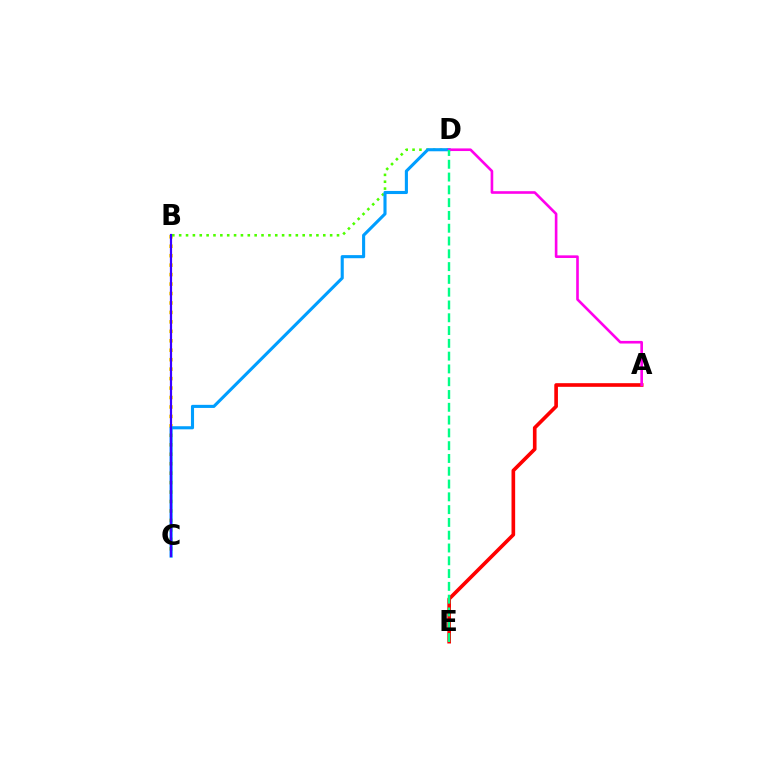{('B', 'C'): [{'color': '#ffd500', 'line_style': 'dotted', 'thickness': 2.57}, {'color': '#3700ff', 'line_style': 'solid', 'thickness': 1.58}], ('B', 'D'): [{'color': '#4fff00', 'line_style': 'dotted', 'thickness': 1.86}], ('C', 'D'): [{'color': '#009eff', 'line_style': 'solid', 'thickness': 2.23}], ('A', 'E'): [{'color': '#ff0000', 'line_style': 'solid', 'thickness': 2.62}], ('A', 'D'): [{'color': '#ff00ed', 'line_style': 'solid', 'thickness': 1.89}], ('D', 'E'): [{'color': '#00ff86', 'line_style': 'dashed', 'thickness': 1.74}]}